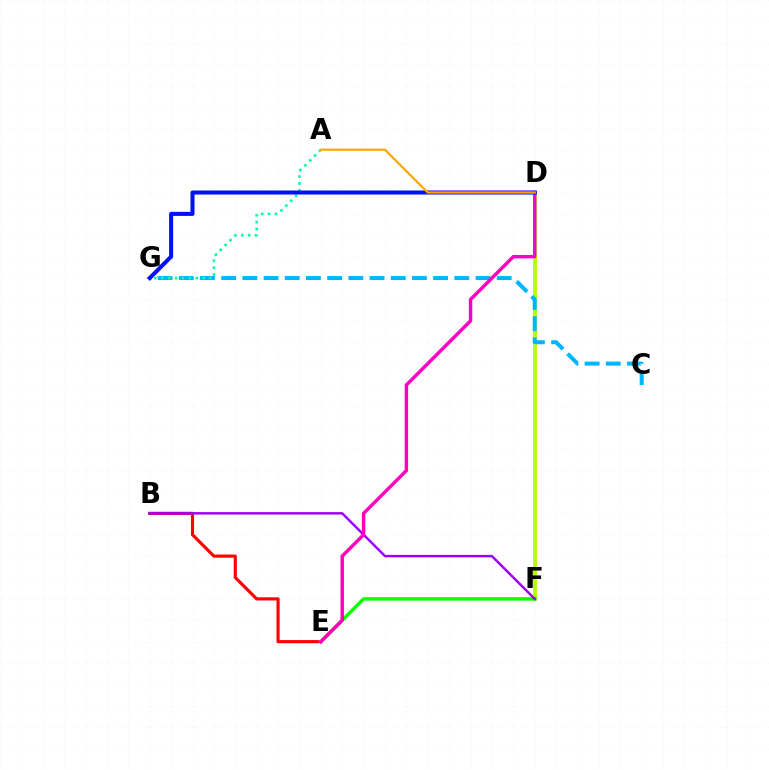{('D', 'F'): [{'color': '#b3ff00', 'line_style': 'solid', 'thickness': 2.77}], ('B', 'E'): [{'color': '#ff0000', 'line_style': 'solid', 'thickness': 2.25}], ('E', 'F'): [{'color': '#08ff00', 'line_style': 'solid', 'thickness': 2.47}], ('B', 'F'): [{'color': '#9b00ff', 'line_style': 'solid', 'thickness': 1.76}], ('C', 'G'): [{'color': '#00b5ff', 'line_style': 'dashed', 'thickness': 2.88}], ('D', 'E'): [{'color': '#ff00bd', 'line_style': 'solid', 'thickness': 2.47}], ('A', 'G'): [{'color': '#00ff9d', 'line_style': 'dotted', 'thickness': 1.87}], ('D', 'G'): [{'color': '#0010ff', 'line_style': 'solid', 'thickness': 2.91}], ('A', 'D'): [{'color': '#ffa500', 'line_style': 'solid', 'thickness': 1.59}]}